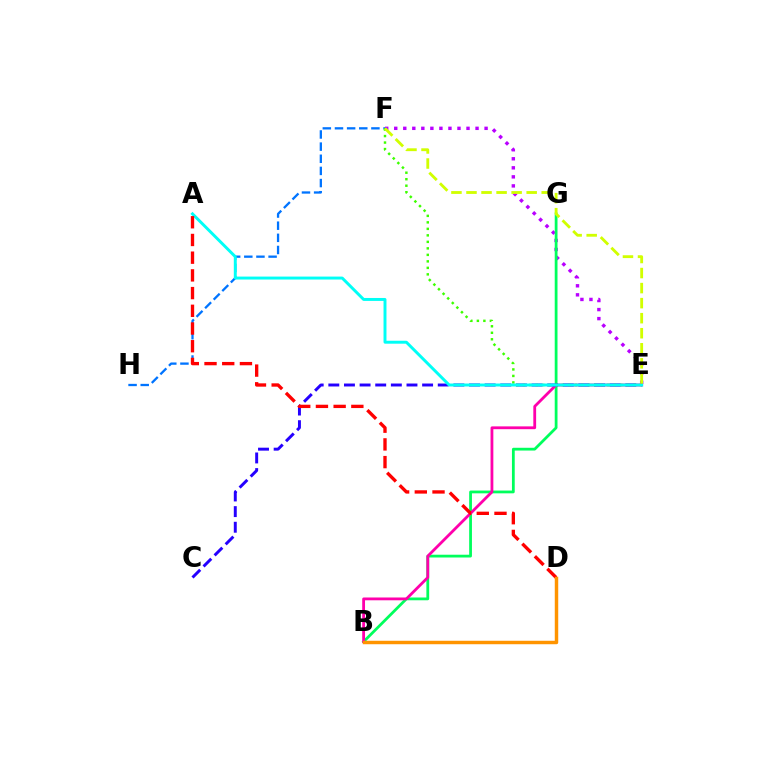{('E', 'F'): [{'color': '#b900ff', 'line_style': 'dotted', 'thickness': 2.45}, {'color': '#3dff00', 'line_style': 'dotted', 'thickness': 1.77}, {'color': '#d1ff00', 'line_style': 'dashed', 'thickness': 2.04}], ('B', 'G'): [{'color': '#00ff5c', 'line_style': 'solid', 'thickness': 2.0}], ('F', 'H'): [{'color': '#0074ff', 'line_style': 'dashed', 'thickness': 1.65}], ('B', 'E'): [{'color': '#ff00ac', 'line_style': 'solid', 'thickness': 2.02}], ('C', 'E'): [{'color': '#2500ff', 'line_style': 'dashed', 'thickness': 2.12}], ('A', 'E'): [{'color': '#00fff6', 'line_style': 'solid', 'thickness': 2.12}], ('A', 'D'): [{'color': '#ff0000', 'line_style': 'dashed', 'thickness': 2.41}], ('B', 'D'): [{'color': '#ff9400', 'line_style': 'solid', 'thickness': 2.49}]}